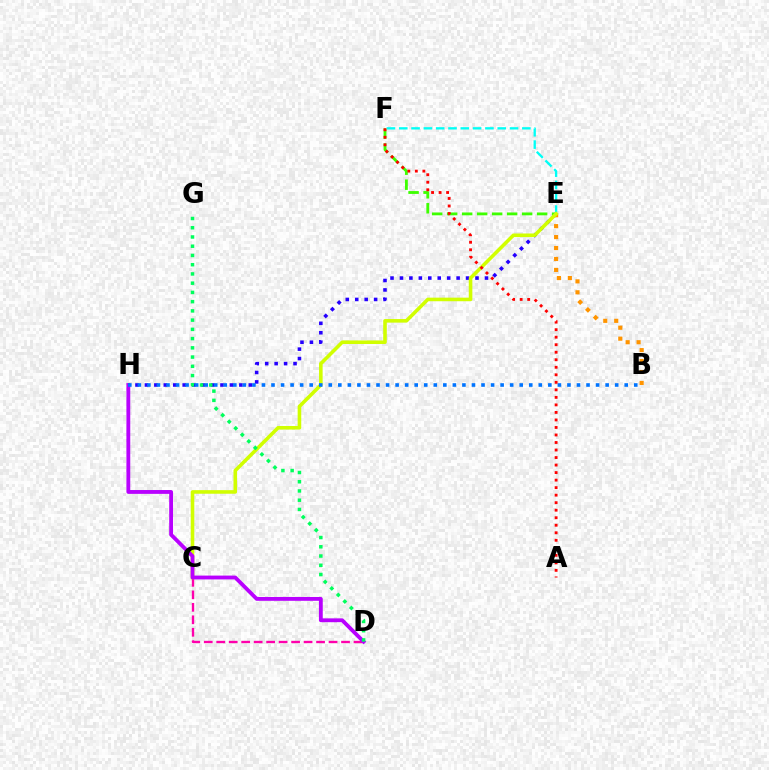{('E', 'H'): [{'color': '#2500ff', 'line_style': 'dotted', 'thickness': 2.57}], ('E', 'F'): [{'color': '#3dff00', 'line_style': 'dashed', 'thickness': 2.04}, {'color': '#00fff6', 'line_style': 'dashed', 'thickness': 1.67}], ('C', 'D'): [{'color': '#ff00ac', 'line_style': 'dashed', 'thickness': 1.7}], ('B', 'E'): [{'color': '#ff9400', 'line_style': 'dotted', 'thickness': 2.97}], ('C', 'E'): [{'color': '#d1ff00', 'line_style': 'solid', 'thickness': 2.58}], ('D', 'H'): [{'color': '#b900ff', 'line_style': 'solid', 'thickness': 2.76}], ('D', 'G'): [{'color': '#00ff5c', 'line_style': 'dotted', 'thickness': 2.51}], ('B', 'H'): [{'color': '#0074ff', 'line_style': 'dotted', 'thickness': 2.59}], ('A', 'F'): [{'color': '#ff0000', 'line_style': 'dotted', 'thickness': 2.04}]}